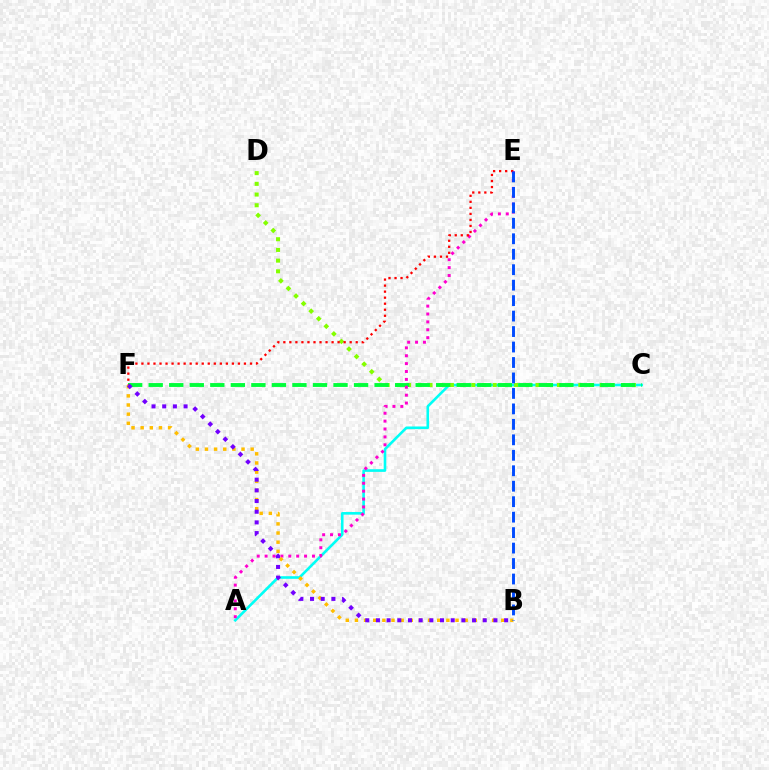{('A', 'C'): [{'color': '#00fff6', 'line_style': 'solid', 'thickness': 1.88}], ('C', 'D'): [{'color': '#84ff00', 'line_style': 'dotted', 'thickness': 2.91}], ('C', 'F'): [{'color': '#00ff39', 'line_style': 'dashed', 'thickness': 2.79}], ('A', 'E'): [{'color': '#ff00cf', 'line_style': 'dotted', 'thickness': 2.14}], ('B', 'F'): [{'color': '#ffbd00', 'line_style': 'dotted', 'thickness': 2.48}, {'color': '#7200ff', 'line_style': 'dotted', 'thickness': 2.9}], ('E', 'F'): [{'color': '#ff0000', 'line_style': 'dotted', 'thickness': 1.64}], ('B', 'E'): [{'color': '#004bff', 'line_style': 'dashed', 'thickness': 2.1}]}